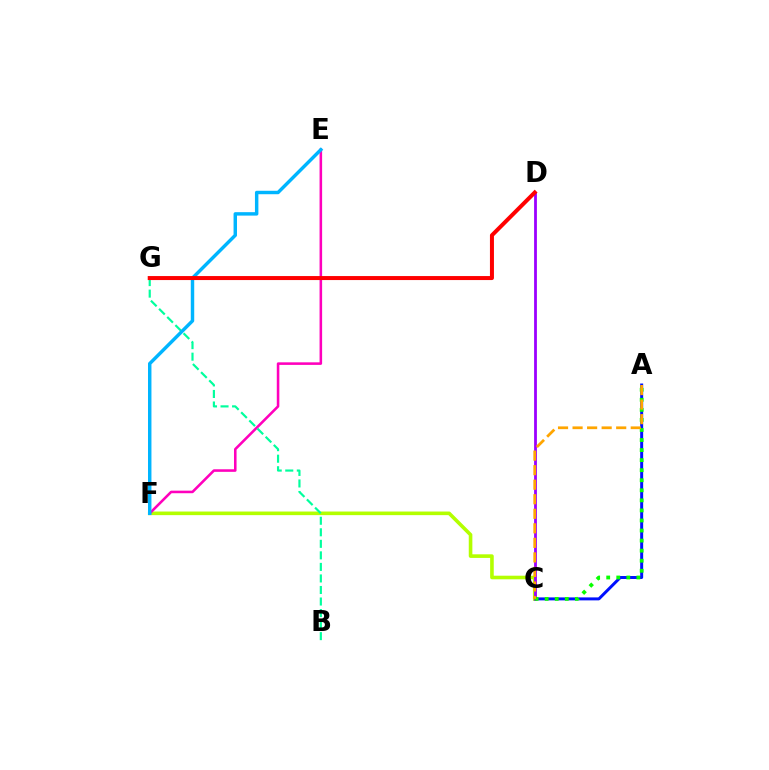{('A', 'C'): [{'color': '#0010ff', 'line_style': 'solid', 'thickness': 2.14}, {'color': '#08ff00', 'line_style': 'dotted', 'thickness': 2.73}, {'color': '#ffa500', 'line_style': 'dashed', 'thickness': 1.98}], ('C', 'F'): [{'color': '#b3ff00', 'line_style': 'solid', 'thickness': 2.6}], ('C', 'D'): [{'color': '#9b00ff', 'line_style': 'solid', 'thickness': 2.01}], ('E', 'F'): [{'color': '#ff00bd', 'line_style': 'solid', 'thickness': 1.85}, {'color': '#00b5ff', 'line_style': 'solid', 'thickness': 2.48}], ('B', 'G'): [{'color': '#00ff9d', 'line_style': 'dashed', 'thickness': 1.57}], ('D', 'G'): [{'color': '#ff0000', 'line_style': 'solid', 'thickness': 2.88}]}